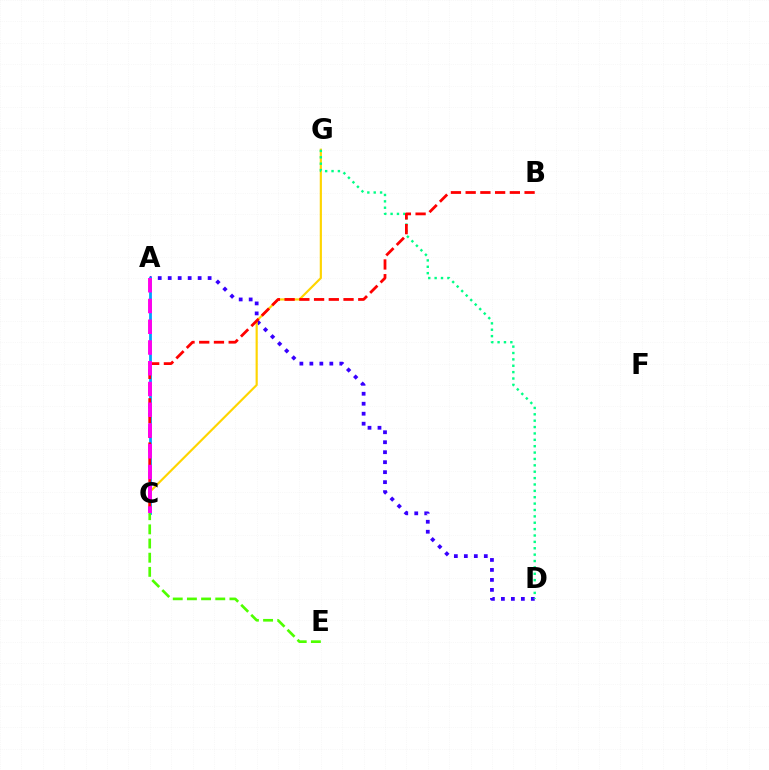{('A', 'D'): [{'color': '#3700ff', 'line_style': 'dotted', 'thickness': 2.71}], ('C', 'G'): [{'color': '#ffd500', 'line_style': 'solid', 'thickness': 1.56}], ('A', 'C'): [{'color': '#009eff', 'line_style': 'solid', 'thickness': 2.0}, {'color': '#ff00ed', 'line_style': 'dashed', 'thickness': 2.82}], ('D', 'G'): [{'color': '#00ff86', 'line_style': 'dotted', 'thickness': 1.73}], ('B', 'C'): [{'color': '#ff0000', 'line_style': 'dashed', 'thickness': 2.0}], ('C', 'E'): [{'color': '#4fff00', 'line_style': 'dashed', 'thickness': 1.92}]}